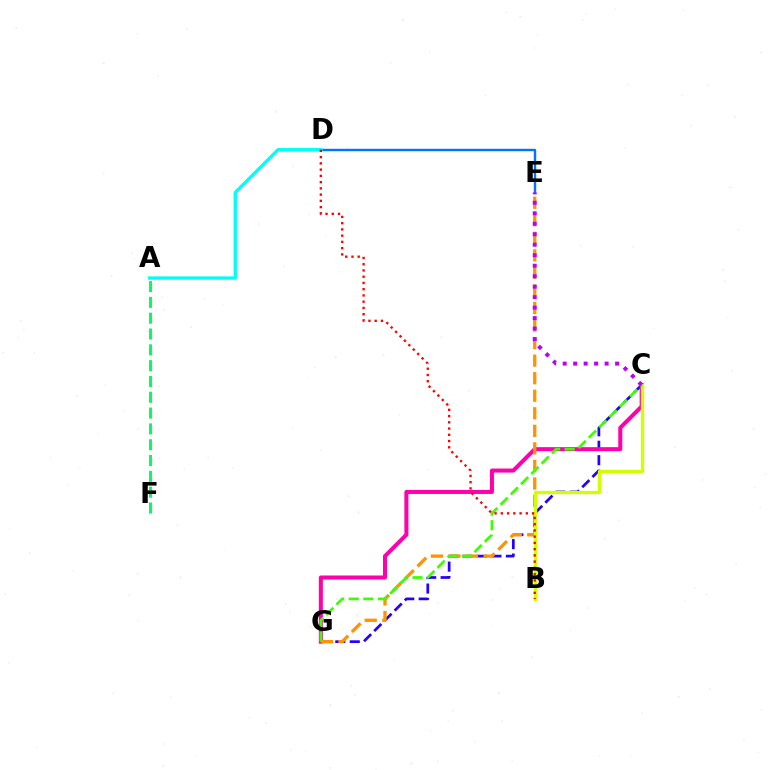{('C', 'G'): [{'color': '#2500ff', 'line_style': 'dashed', 'thickness': 1.96}, {'color': '#ff00ac', 'line_style': 'solid', 'thickness': 2.9}, {'color': '#3dff00', 'line_style': 'dashed', 'thickness': 1.97}], ('D', 'E'): [{'color': '#0074ff', 'line_style': 'solid', 'thickness': 1.73}], ('E', 'G'): [{'color': '#ff9400', 'line_style': 'dashed', 'thickness': 2.38}], ('B', 'C'): [{'color': '#d1ff00', 'line_style': 'solid', 'thickness': 2.4}], ('A', 'D'): [{'color': '#00fff6', 'line_style': 'solid', 'thickness': 2.42}], ('A', 'F'): [{'color': '#00ff5c', 'line_style': 'dashed', 'thickness': 2.15}], ('B', 'D'): [{'color': '#ff0000', 'line_style': 'dotted', 'thickness': 1.7}], ('C', 'E'): [{'color': '#b900ff', 'line_style': 'dotted', 'thickness': 2.85}]}